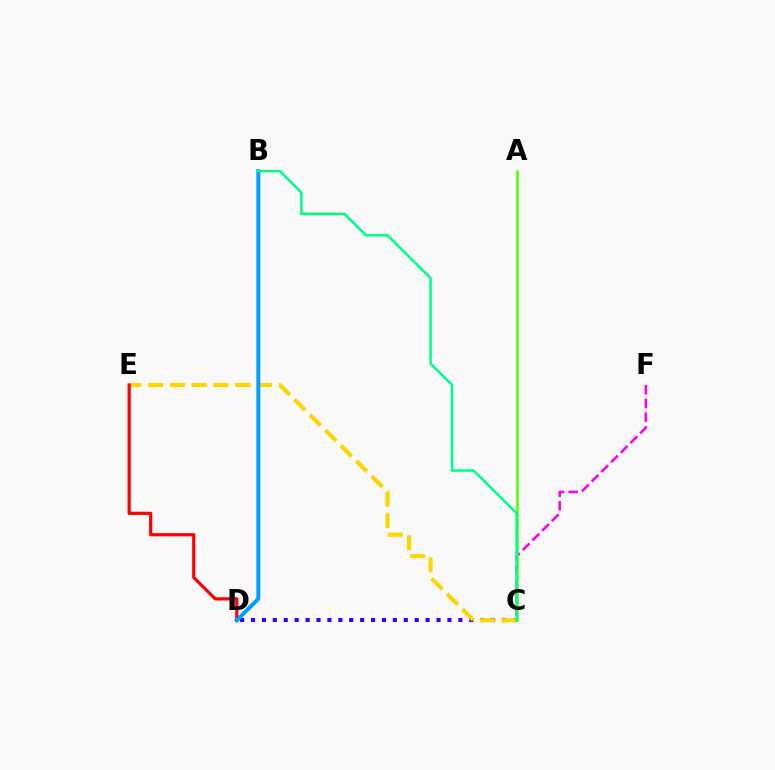{('C', 'D'): [{'color': '#3700ff', 'line_style': 'dotted', 'thickness': 2.97}], ('C', 'E'): [{'color': '#ffd500', 'line_style': 'dashed', 'thickness': 2.96}], ('C', 'F'): [{'color': '#ff00ed', 'line_style': 'dashed', 'thickness': 1.86}], ('A', 'C'): [{'color': '#4fff00', 'line_style': 'solid', 'thickness': 1.81}], ('D', 'E'): [{'color': '#ff0000', 'line_style': 'solid', 'thickness': 2.31}], ('B', 'D'): [{'color': '#009eff', 'line_style': 'solid', 'thickness': 2.84}], ('B', 'C'): [{'color': '#00ff86', 'line_style': 'solid', 'thickness': 1.82}]}